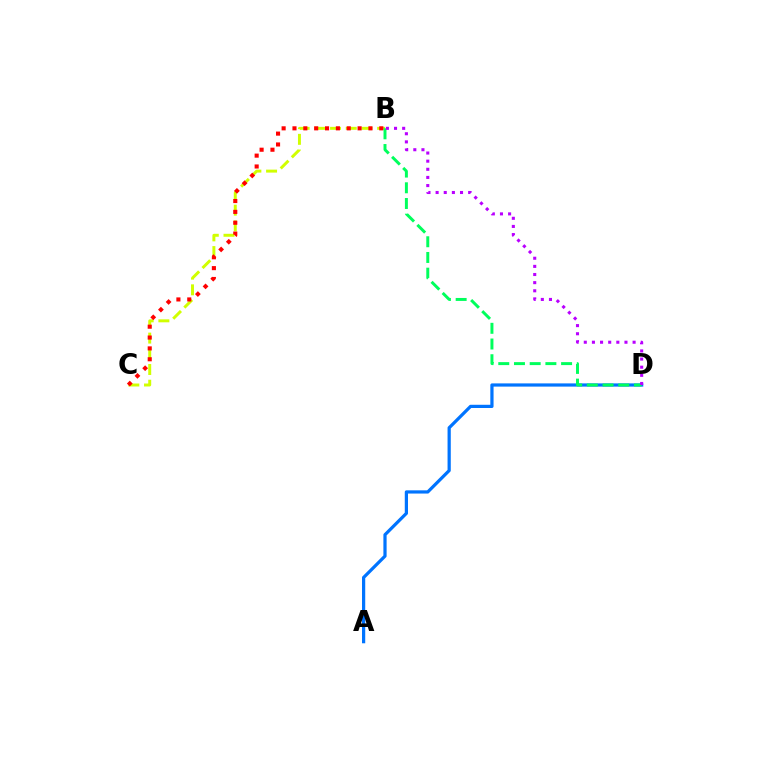{('B', 'C'): [{'color': '#d1ff00', 'line_style': 'dashed', 'thickness': 2.13}, {'color': '#ff0000', 'line_style': 'dotted', 'thickness': 2.95}], ('A', 'D'): [{'color': '#0074ff', 'line_style': 'solid', 'thickness': 2.32}], ('B', 'D'): [{'color': '#00ff5c', 'line_style': 'dashed', 'thickness': 2.13}, {'color': '#b900ff', 'line_style': 'dotted', 'thickness': 2.21}]}